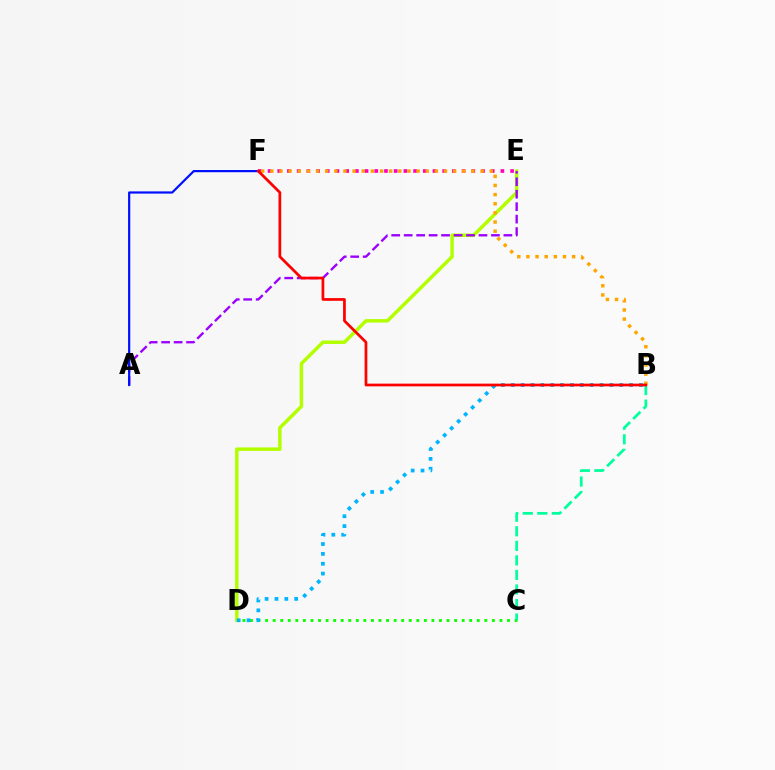{('D', 'E'): [{'color': '#b3ff00', 'line_style': 'solid', 'thickness': 2.51}], ('A', 'E'): [{'color': '#9b00ff', 'line_style': 'dashed', 'thickness': 1.69}], ('E', 'F'): [{'color': '#ff00bd', 'line_style': 'dotted', 'thickness': 2.64}], ('C', 'D'): [{'color': '#08ff00', 'line_style': 'dotted', 'thickness': 2.05}], ('A', 'F'): [{'color': '#0010ff', 'line_style': 'solid', 'thickness': 1.58}], ('B', 'C'): [{'color': '#00ff9d', 'line_style': 'dashed', 'thickness': 1.98}], ('B', 'D'): [{'color': '#00b5ff', 'line_style': 'dotted', 'thickness': 2.68}], ('B', 'F'): [{'color': '#ffa500', 'line_style': 'dotted', 'thickness': 2.48}, {'color': '#ff0000', 'line_style': 'solid', 'thickness': 1.96}]}